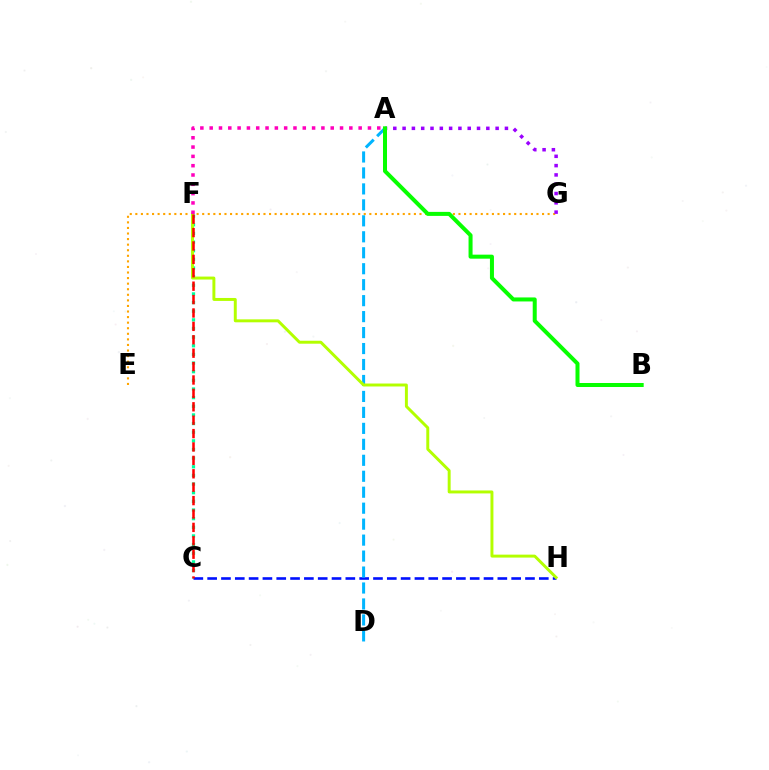{('C', 'F'): [{'color': '#00ff9d', 'line_style': 'dotted', 'thickness': 2.35}, {'color': '#ff0000', 'line_style': 'dashed', 'thickness': 1.82}], ('C', 'H'): [{'color': '#0010ff', 'line_style': 'dashed', 'thickness': 1.88}], ('A', 'D'): [{'color': '#00b5ff', 'line_style': 'dashed', 'thickness': 2.17}], ('E', 'G'): [{'color': '#ffa500', 'line_style': 'dotted', 'thickness': 1.51}], ('F', 'H'): [{'color': '#b3ff00', 'line_style': 'solid', 'thickness': 2.12}], ('A', 'G'): [{'color': '#9b00ff', 'line_style': 'dotted', 'thickness': 2.53}], ('A', 'F'): [{'color': '#ff00bd', 'line_style': 'dotted', 'thickness': 2.53}], ('A', 'B'): [{'color': '#08ff00', 'line_style': 'solid', 'thickness': 2.89}]}